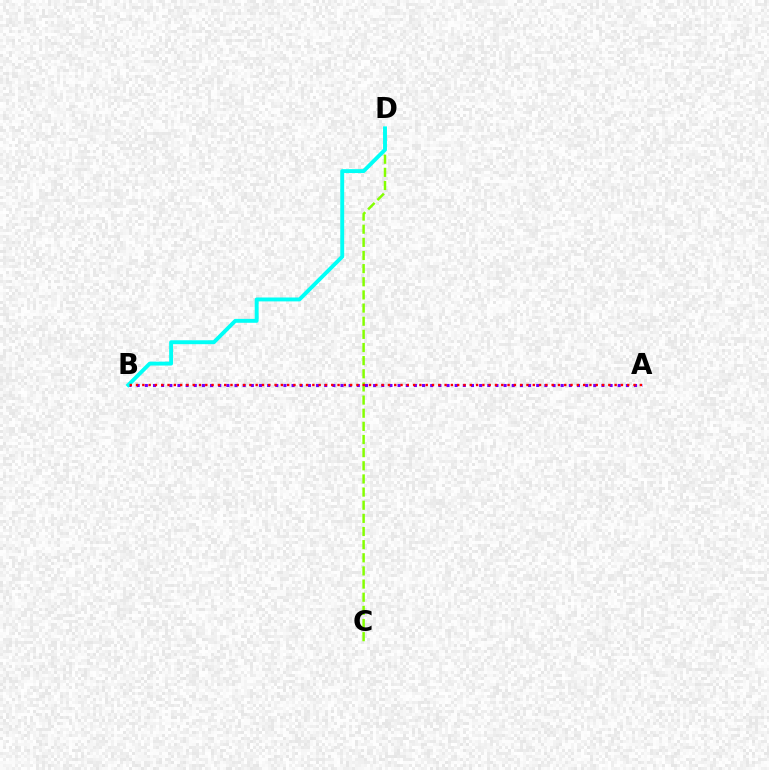{('A', 'B'): [{'color': '#7200ff', 'line_style': 'dotted', 'thickness': 2.22}, {'color': '#ff0000', 'line_style': 'dotted', 'thickness': 1.71}], ('C', 'D'): [{'color': '#84ff00', 'line_style': 'dashed', 'thickness': 1.79}], ('B', 'D'): [{'color': '#00fff6', 'line_style': 'solid', 'thickness': 2.81}]}